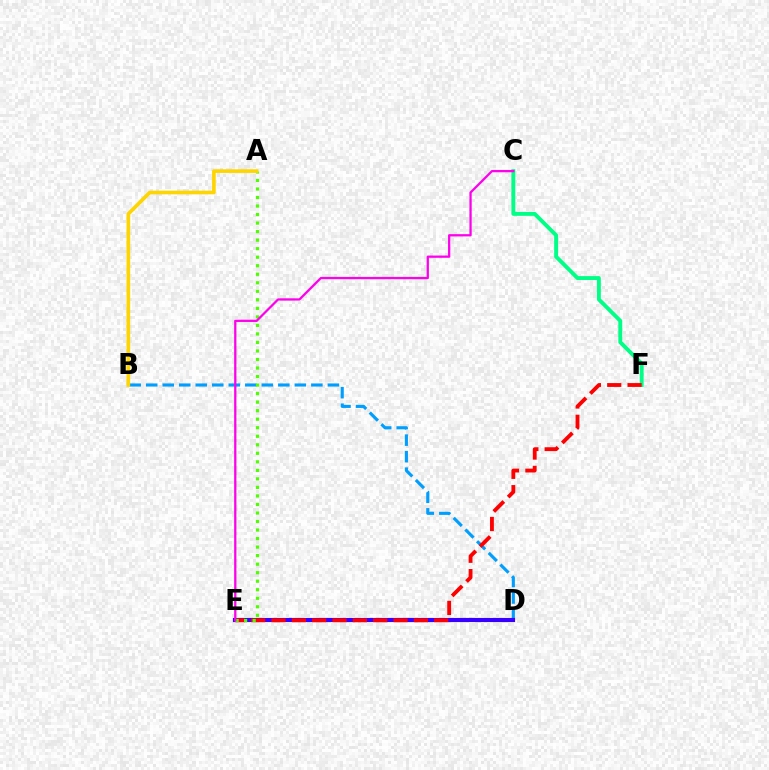{('C', 'F'): [{'color': '#00ff86', 'line_style': 'solid', 'thickness': 2.81}], ('B', 'D'): [{'color': '#009eff', 'line_style': 'dashed', 'thickness': 2.24}], ('D', 'E'): [{'color': '#3700ff', 'line_style': 'solid', 'thickness': 2.97}], ('E', 'F'): [{'color': '#ff0000', 'line_style': 'dashed', 'thickness': 2.76}], ('A', 'E'): [{'color': '#4fff00', 'line_style': 'dotted', 'thickness': 2.32}], ('A', 'B'): [{'color': '#ffd500', 'line_style': 'solid', 'thickness': 2.62}], ('C', 'E'): [{'color': '#ff00ed', 'line_style': 'solid', 'thickness': 1.63}]}